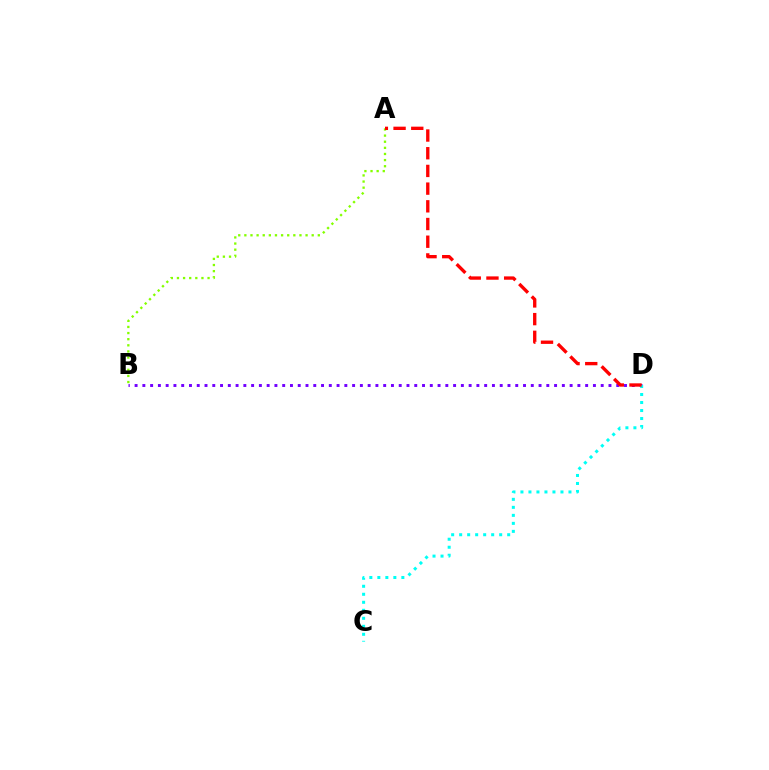{('B', 'D'): [{'color': '#7200ff', 'line_style': 'dotted', 'thickness': 2.11}], ('C', 'D'): [{'color': '#00fff6', 'line_style': 'dotted', 'thickness': 2.17}], ('A', 'B'): [{'color': '#84ff00', 'line_style': 'dotted', 'thickness': 1.66}], ('A', 'D'): [{'color': '#ff0000', 'line_style': 'dashed', 'thickness': 2.4}]}